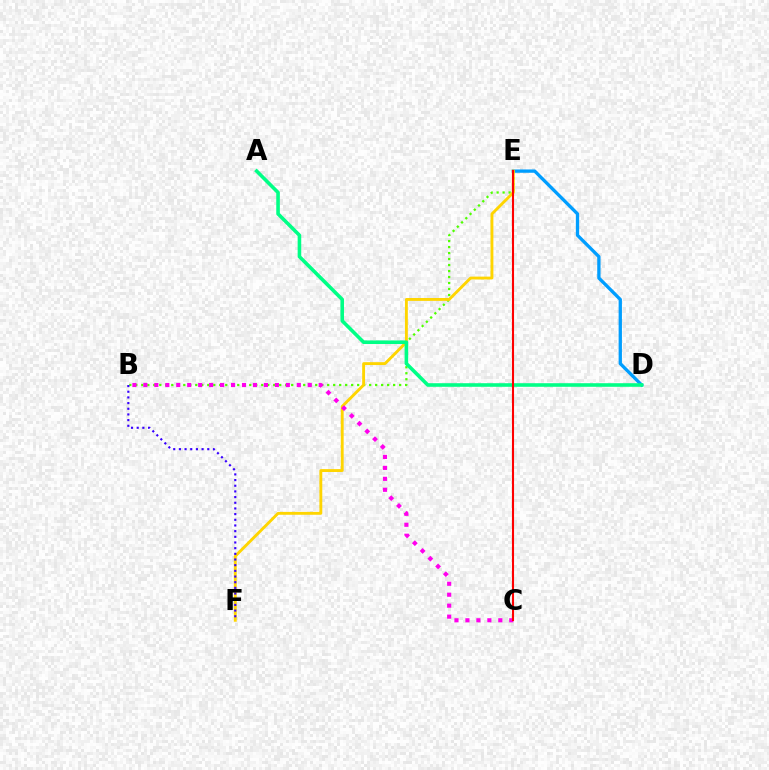{('D', 'E'): [{'color': '#009eff', 'line_style': 'solid', 'thickness': 2.38}], ('B', 'E'): [{'color': '#4fff00', 'line_style': 'dotted', 'thickness': 1.63}], ('E', 'F'): [{'color': '#ffd500', 'line_style': 'solid', 'thickness': 2.07}], ('B', 'C'): [{'color': '#ff00ed', 'line_style': 'dotted', 'thickness': 2.98}], ('A', 'D'): [{'color': '#00ff86', 'line_style': 'solid', 'thickness': 2.58}], ('B', 'F'): [{'color': '#3700ff', 'line_style': 'dotted', 'thickness': 1.54}], ('C', 'E'): [{'color': '#ff0000', 'line_style': 'solid', 'thickness': 1.51}]}